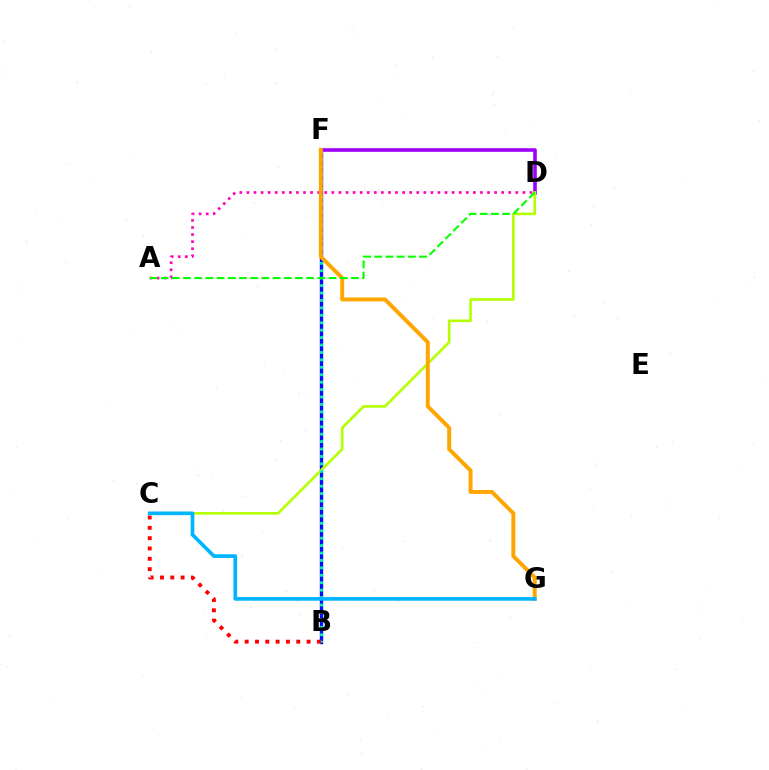{('B', 'F'): [{'color': '#0010ff', 'line_style': 'solid', 'thickness': 2.42}, {'color': '#00ff9d', 'line_style': 'dotted', 'thickness': 2.02}], ('D', 'F'): [{'color': '#9b00ff', 'line_style': 'solid', 'thickness': 2.59}], ('C', 'D'): [{'color': '#b3ff00', 'line_style': 'solid', 'thickness': 1.88}], ('A', 'D'): [{'color': '#ff00bd', 'line_style': 'dotted', 'thickness': 1.92}, {'color': '#08ff00', 'line_style': 'dashed', 'thickness': 1.52}], ('F', 'G'): [{'color': '#ffa500', 'line_style': 'solid', 'thickness': 2.84}], ('B', 'C'): [{'color': '#ff0000', 'line_style': 'dotted', 'thickness': 2.8}], ('C', 'G'): [{'color': '#00b5ff', 'line_style': 'solid', 'thickness': 2.65}]}